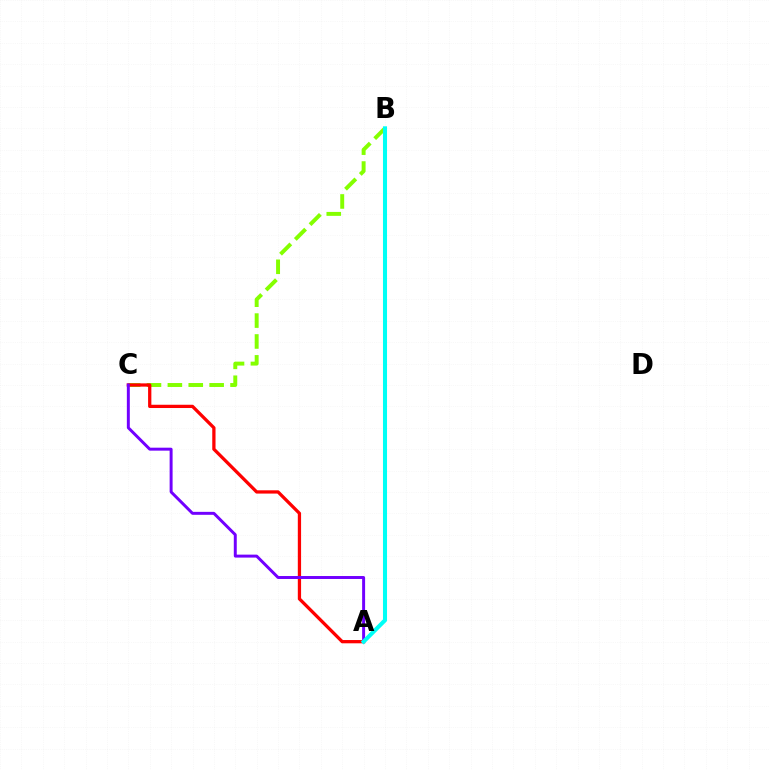{('B', 'C'): [{'color': '#84ff00', 'line_style': 'dashed', 'thickness': 2.84}], ('A', 'C'): [{'color': '#ff0000', 'line_style': 'solid', 'thickness': 2.36}, {'color': '#7200ff', 'line_style': 'solid', 'thickness': 2.13}], ('A', 'B'): [{'color': '#00fff6', 'line_style': 'solid', 'thickness': 2.92}]}